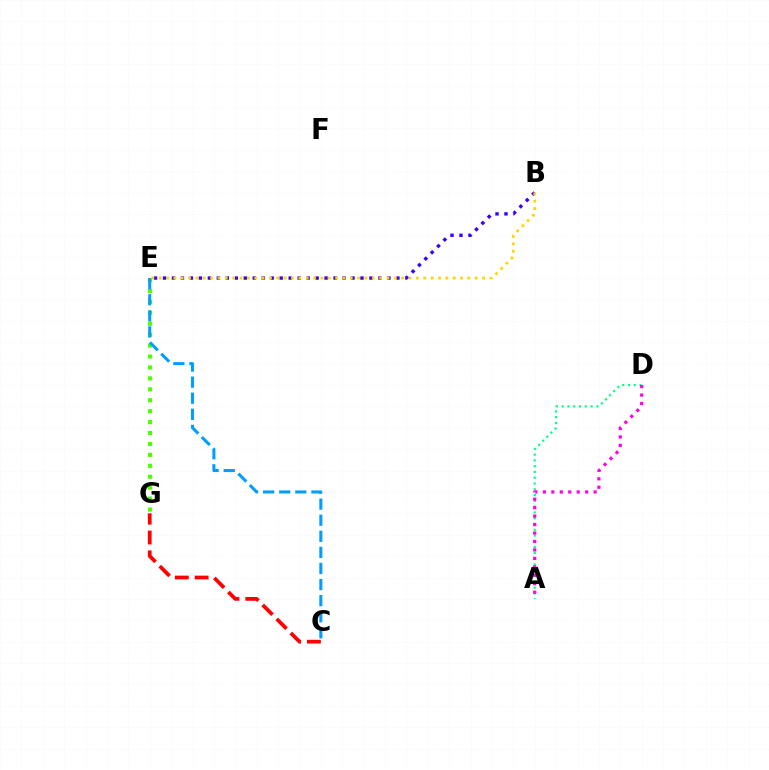{('E', 'G'): [{'color': '#4fff00', 'line_style': 'dotted', 'thickness': 2.97}], ('C', 'E'): [{'color': '#009eff', 'line_style': 'dashed', 'thickness': 2.19}], ('A', 'D'): [{'color': '#00ff86', 'line_style': 'dotted', 'thickness': 1.57}, {'color': '#ff00ed', 'line_style': 'dotted', 'thickness': 2.3}], ('C', 'G'): [{'color': '#ff0000', 'line_style': 'dashed', 'thickness': 2.69}], ('B', 'E'): [{'color': '#3700ff', 'line_style': 'dotted', 'thickness': 2.44}, {'color': '#ffd500', 'line_style': 'dotted', 'thickness': 2.0}]}